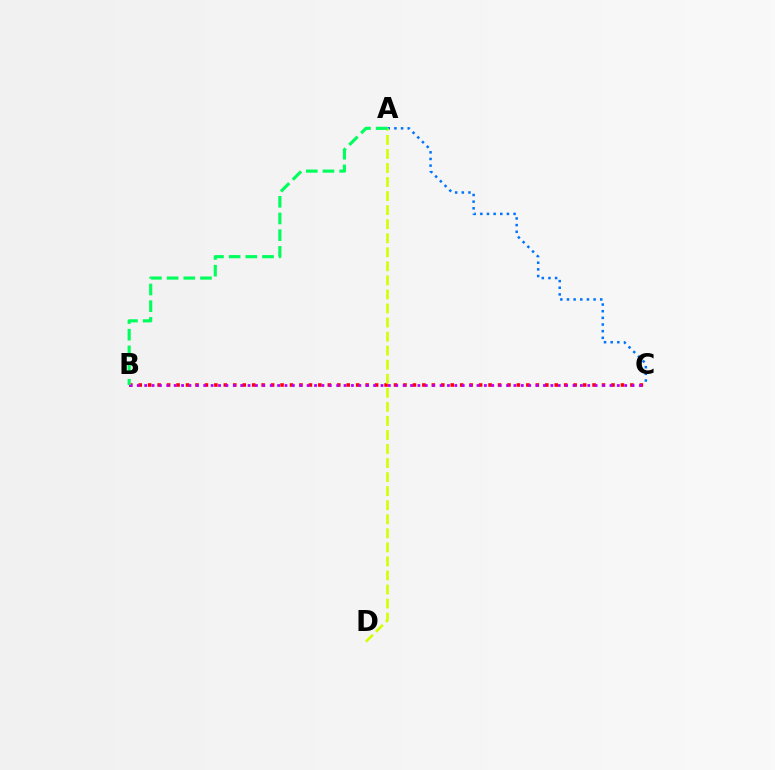{('B', 'C'): [{'color': '#ff0000', 'line_style': 'dotted', 'thickness': 2.57}, {'color': '#b900ff', 'line_style': 'dotted', 'thickness': 2.01}], ('A', 'C'): [{'color': '#0074ff', 'line_style': 'dotted', 'thickness': 1.81}], ('A', 'D'): [{'color': '#d1ff00', 'line_style': 'dashed', 'thickness': 1.91}], ('A', 'B'): [{'color': '#00ff5c', 'line_style': 'dashed', 'thickness': 2.27}]}